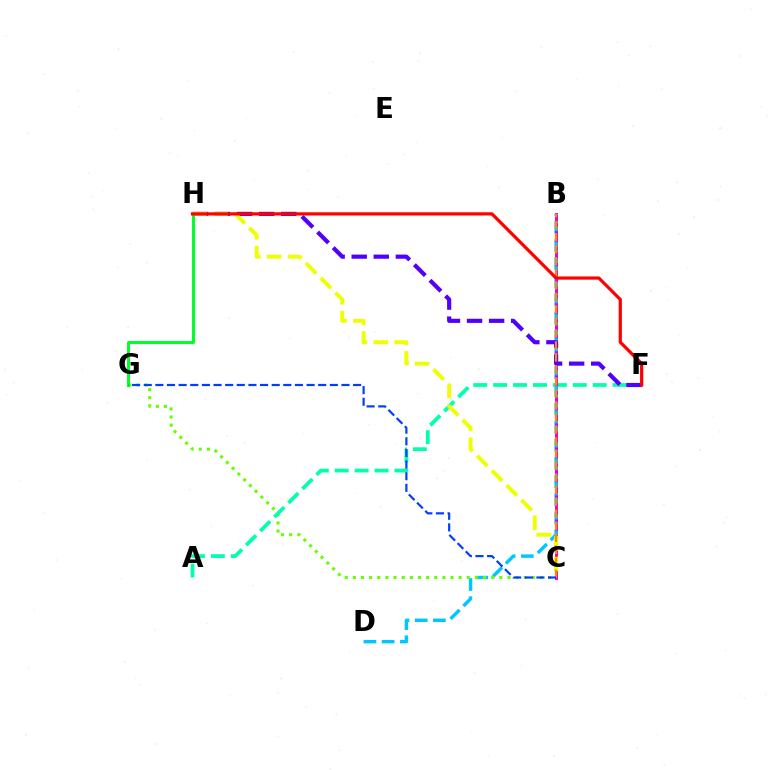{('B', 'C'): [{'color': '#ff00a0', 'line_style': 'solid', 'thickness': 2.12}, {'color': '#d600ff', 'line_style': 'dotted', 'thickness': 2.18}, {'color': '#ff8800', 'line_style': 'dashed', 'thickness': 1.63}], ('B', 'D'): [{'color': '#00c7ff', 'line_style': 'dashed', 'thickness': 2.47}], ('C', 'G'): [{'color': '#66ff00', 'line_style': 'dotted', 'thickness': 2.21}, {'color': '#003fff', 'line_style': 'dashed', 'thickness': 1.58}], ('A', 'F'): [{'color': '#00ffaf', 'line_style': 'dashed', 'thickness': 2.7}], ('F', 'H'): [{'color': '#4f00ff', 'line_style': 'dashed', 'thickness': 3.0}, {'color': '#ff0000', 'line_style': 'solid', 'thickness': 2.31}], ('C', 'H'): [{'color': '#eeff00', 'line_style': 'dashed', 'thickness': 2.84}], ('G', 'H'): [{'color': '#00ff27', 'line_style': 'solid', 'thickness': 2.14}]}